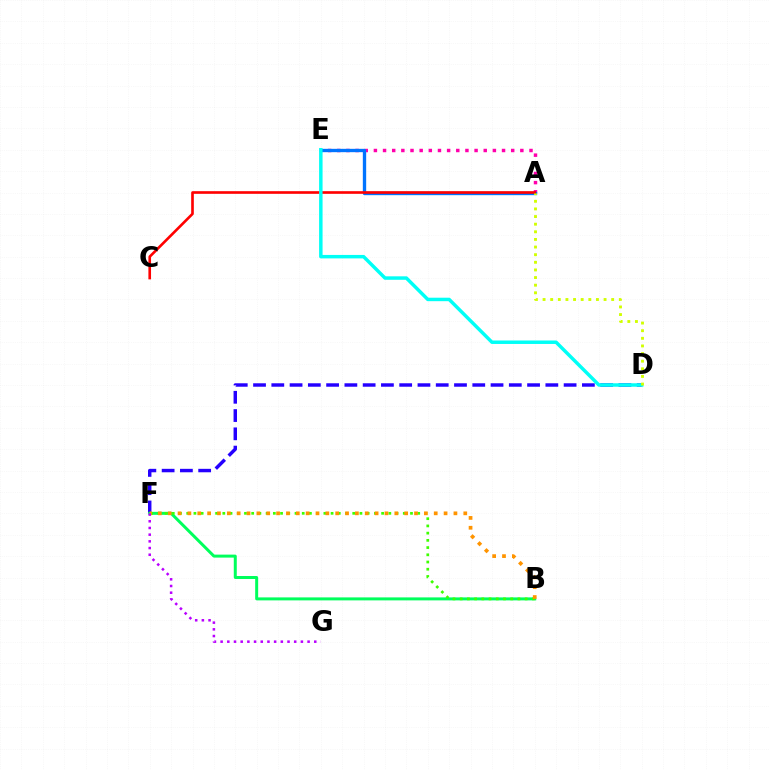{('D', 'F'): [{'color': '#2500ff', 'line_style': 'dashed', 'thickness': 2.48}], ('B', 'F'): [{'color': '#00ff5c', 'line_style': 'solid', 'thickness': 2.15}, {'color': '#3dff00', 'line_style': 'dotted', 'thickness': 1.96}, {'color': '#ff9400', 'line_style': 'dotted', 'thickness': 2.68}], ('A', 'E'): [{'color': '#ff00ac', 'line_style': 'dotted', 'thickness': 2.49}, {'color': '#0074ff', 'line_style': 'solid', 'thickness': 2.41}], ('A', 'C'): [{'color': '#ff0000', 'line_style': 'solid', 'thickness': 1.9}], ('F', 'G'): [{'color': '#b900ff', 'line_style': 'dotted', 'thickness': 1.82}], ('D', 'E'): [{'color': '#00fff6', 'line_style': 'solid', 'thickness': 2.5}], ('A', 'D'): [{'color': '#d1ff00', 'line_style': 'dotted', 'thickness': 2.07}]}